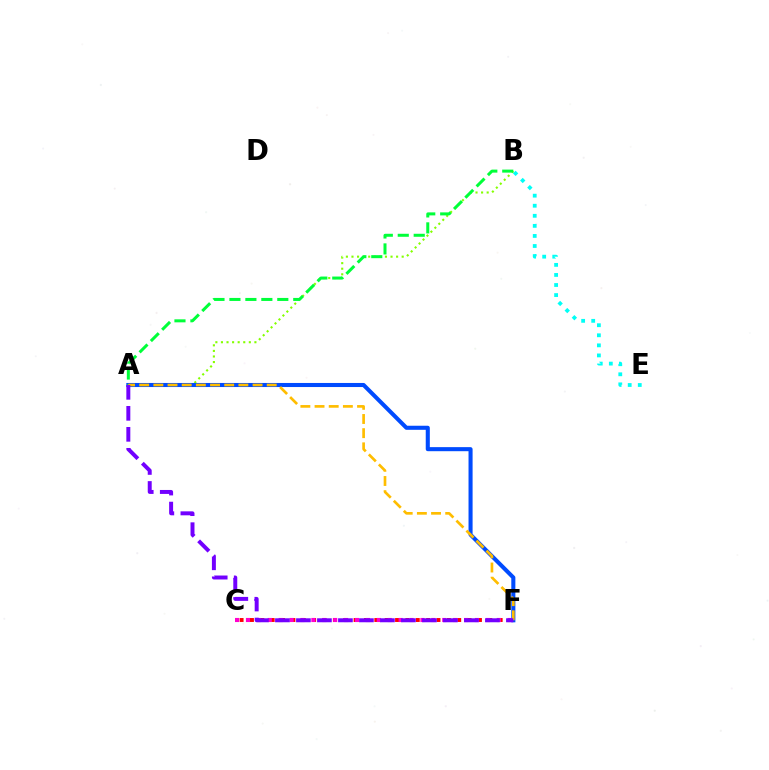{('C', 'F'): [{'color': '#ff0000', 'line_style': 'dotted', 'thickness': 2.82}, {'color': '#ff00cf', 'line_style': 'dotted', 'thickness': 2.96}], ('A', 'B'): [{'color': '#84ff00', 'line_style': 'dotted', 'thickness': 1.52}, {'color': '#00ff39', 'line_style': 'dashed', 'thickness': 2.17}], ('A', 'F'): [{'color': '#004bff', 'line_style': 'solid', 'thickness': 2.93}, {'color': '#ffbd00', 'line_style': 'dashed', 'thickness': 1.93}, {'color': '#7200ff', 'line_style': 'dashed', 'thickness': 2.85}], ('B', 'E'): [{'color': '#00fff6', 'line_style': 'dotted', 'thickness': 2.73}]}